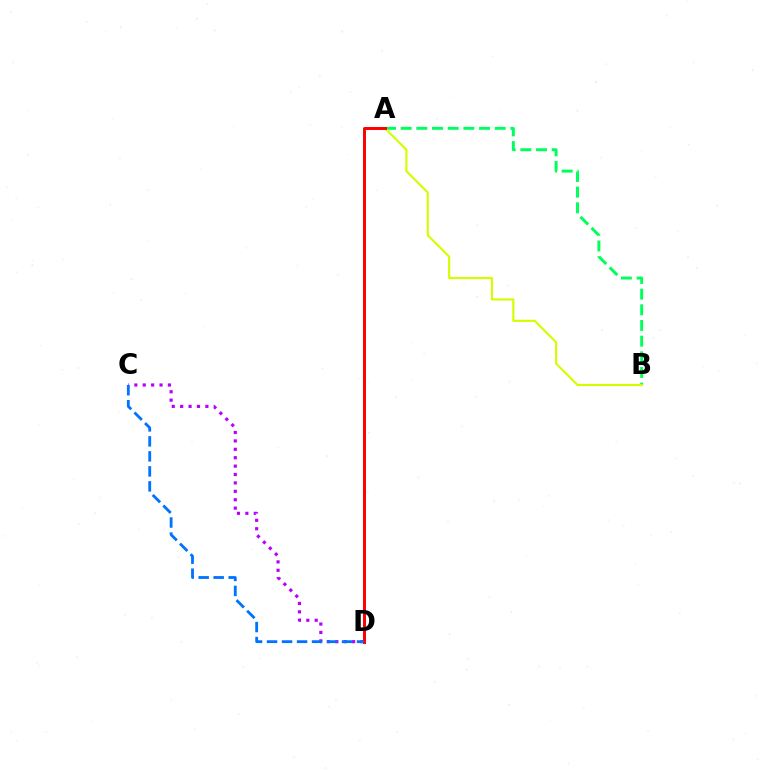{('A', 'B'): [{'color': '#00ff5c', 'line_style': 'dashed', 'thickness': 2.13}, {'color': '#d1ff00', 'line_style': 'solid', 'thickness': 1.54}], ('C', 'D'): [{'color': '#b900ff', 'line_style': 'dotted', 'thickness': 2.28}, {'color': '#0074ff', 'line_style': 'dashed', 'thickness': 2.04}], ('A', 'D'): [{'color': '#ff0000', 'line_style': 'solid', 'thickness': 2.14}]}